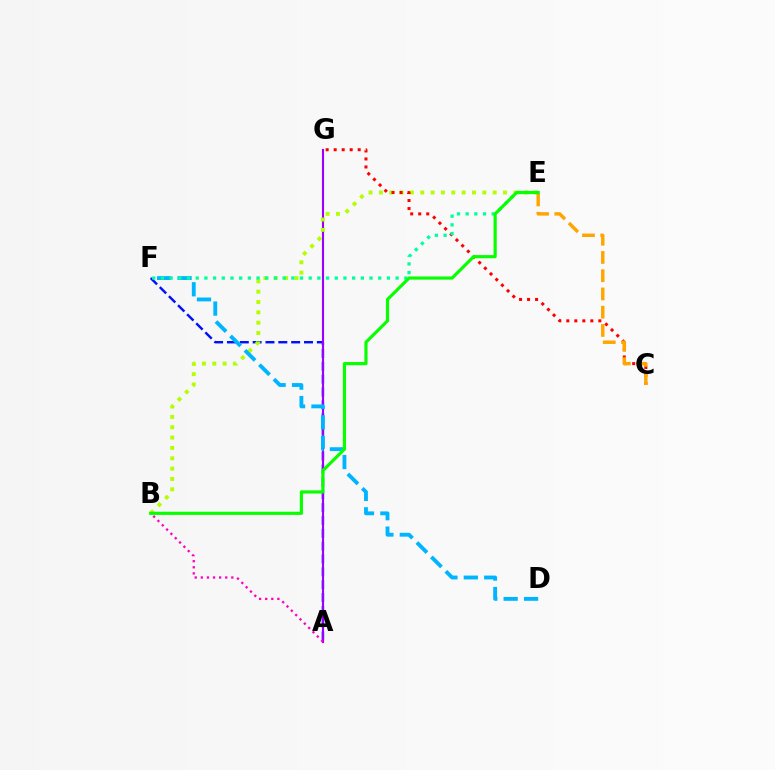{('A', 'F'): [{'color': '#0010ff', 'line_style': 'dashed', 'thickness': 1.74}], ('A', 'G'): [{'color': '#9b00ff', 'line_style': 'solid', 'thickness': 1.53}], ('B', 'E'): [{'color': '#b3ff00', 'line_style': 'dotted', 'thickness': 2.81}, {'color': '#08ff00', 'line_style': 'solid', 'thickness': 2.28}], ('A', 'B'): [{'color': '#ff00bd', 'line_style': 'dotted', 'thickness': 1.66}], ('D', 'F'): [{'color': '#00b5ff', 'line_style': 'dashed', 'thickness': 2.77}], ('C', 'G'): [{'color': '#ff0000', 'line_style': 'dotted', 'thickness': 2.18}], ('C', 'E'): [{'color': '#ffa500', 'line_style': 'dashed', 'thickness': 2.48}], ('E', 'F'): [{'color': '#00ff9d', 'line_style': 'dotted', 'thickness': 2.36}]}